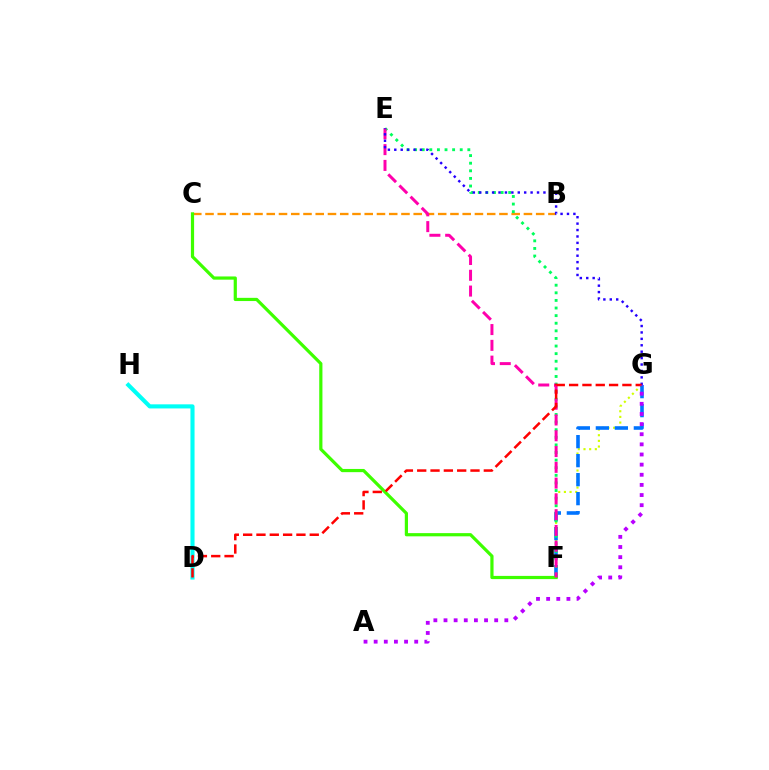{('D', 'H'): [{'color': '#00fff6', 'line_style': 'solid', 'thickness': 2.96}], ('F', 'G'): [{'color': '#d1ff00', 'line_style': 'dotted', 'thickness': 1.54}, {'color': '#0074ff', 'line_style': 'dashed', 'thickness': 2.58}], ('B', 'C'): [{'color': '#ff9400', 'line_style': 'dashed', 'thickness': 1.66}], ('E', 'F'): [{'color': '#00ff5c', 'line_style': 'dotted', 'thickness': 2.07}, {'color': '#ff00ac', 'line_style': 'dashed', 'thickness': 2.14}], ('C', 'F'): [{'color': '#3dff00', 'line_style': 'solid', 'thickness': 2.31}], ('E', 'G'): [{'color': '#2500ff', 'line_style': 'dotted', 'thickness': 1.74}], ('D', 'G'): [{'color': '#ff0000', 'line_style': 'dashed', 'thickness': 1.81}], ('A', 'G'): [{'color': '#b900ff', 'line_style': 'dotted', 'thickness': 2.75}]}